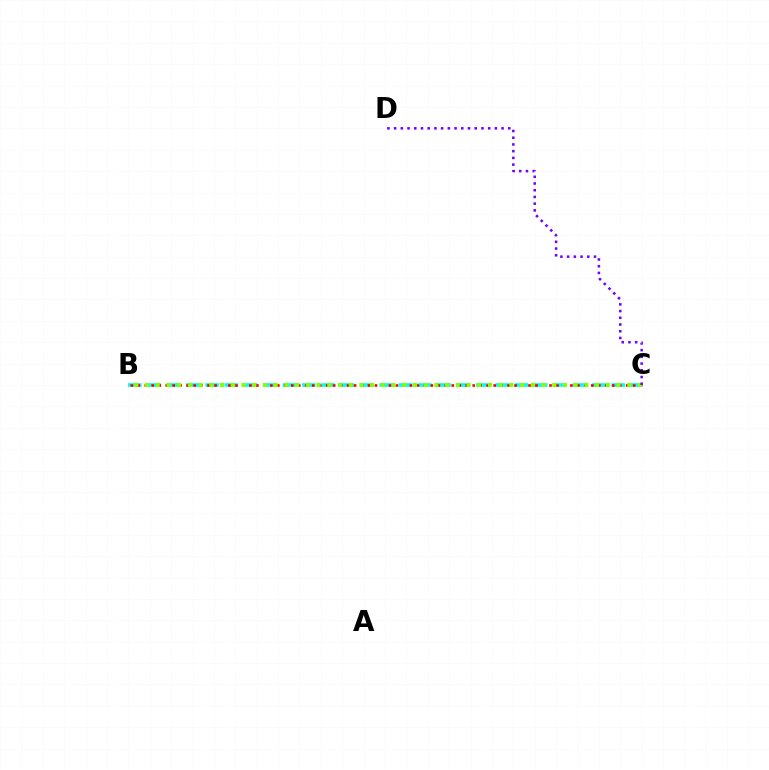{('B', 'C'): [{'color': '#00fff6', 'line_style': 'dashed', 'thickness': 2.63}, {'color': '#ff0000', 'line_style': 'dotted', 'thickness': 1.9}, {'color': '#84ff00', 'line_style': 'dotted', 'thickness': 2.91}], ('C', 'D'): [{'color': '#7200ff', 'line_style': 'dotted', 'thickness': 1.82}]}